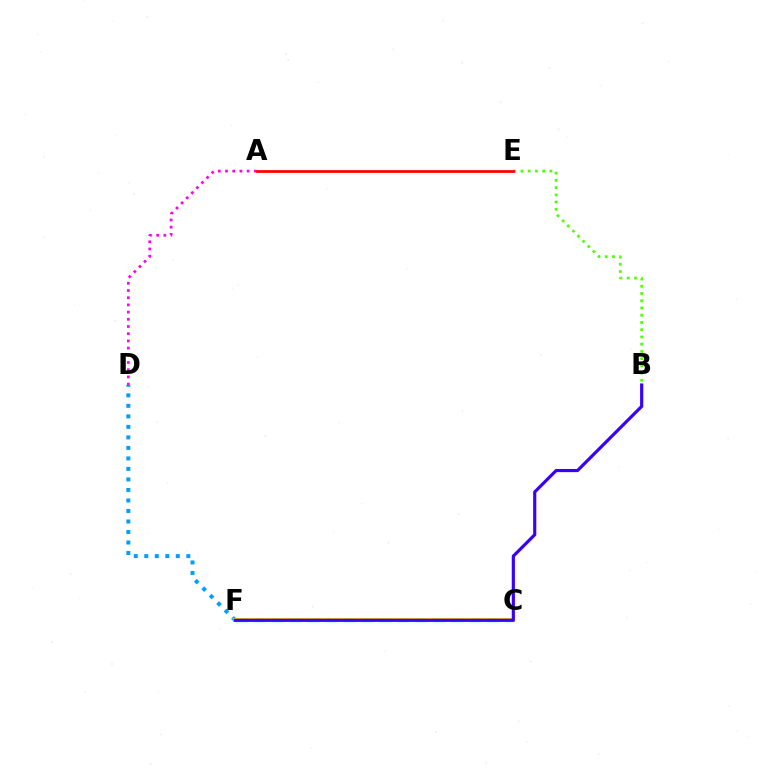{('D', 'F'): [{'color': '#009eff', 'line_style': 'dotted', 'thickness': 2.86}], ('A', 'D'): [{'color': '#ff00ed', 'line_style': 'dotted', 'thickness': 1.96}], ('C', 'F'): [{'color': '#00ff86', 'line_style': 'dashed', 'thickness': 2.44}, {'color': '#ffd500', 'line_style': 'solid', 'thickness': 2.93}], ('B', 'E'): [{'color': '#4fff00', 'line_style': 'dotted', 'thickness': 1.97}], ('B', 'F'): [{'color': '#3700ff', 'line_style': 'solid', 'thickness': 2.27}], ('A', 'E'): [{'color': '#ff0000', 'line_style': 'solid', 'thickness': 1.98}]}